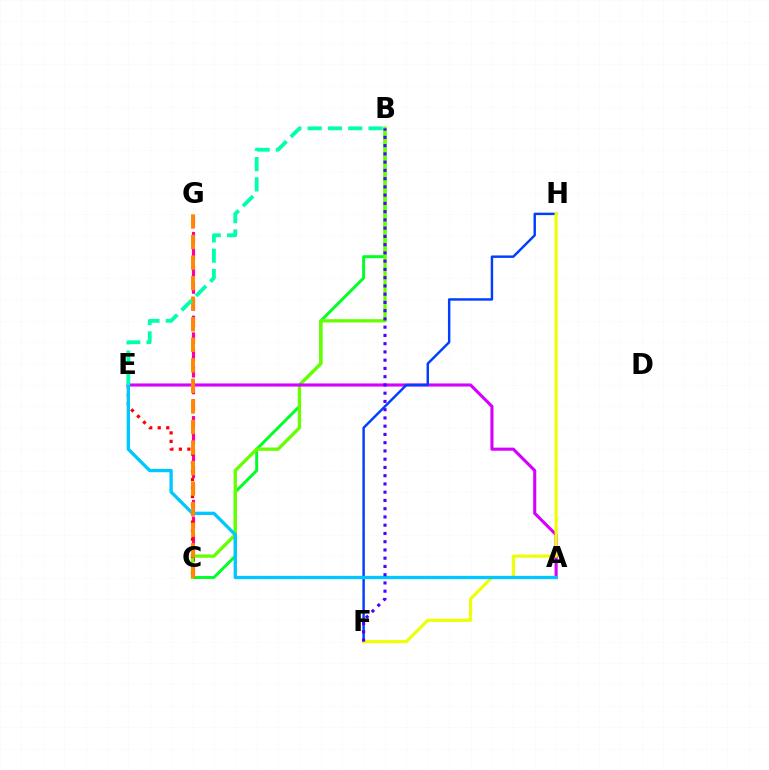{('B', 'C'): [{'color': '#00ff27', 'line_style': 'solid', 'thickness': 2.12}, {'color': '#66ff00', 'line_style': 'solid', 'thickness': 2.37}], ('C', 'G'): [{'color': '#ff00a0', 'line_style': 'dashed', 'thickness': 2.27}, {'color': '#ff8800', 'line_style': 'dashed', 'thickness': 2.79}], ('A', 'E'): [{'color': '#d600ff', 'line_style': 'solid', 'thickness': 2.23}, {'color': '#00c7ff', 'line_style': 'solid', 'thickness': 2.39}], ('F', 'H'): [{'color': '#003fff', 'line_style': 'solid', 'thickness': 1.76}, {'color': '#eeff00', 'line_style': 'solid', 'thickness': 2.24}], ('C', 'E'): [{'color': '#ff0000', 'line_style': 'dotted', 'thickness': 2.31}], ('B', 'F'): [{'color': '#4f00ff', 'line_style': 'dotted', 'thickness': 2.24}], ('B', 'E'): [{'color': '#00ffaf', 'line_style': 'dashed', 'thickness': 2.76}]}